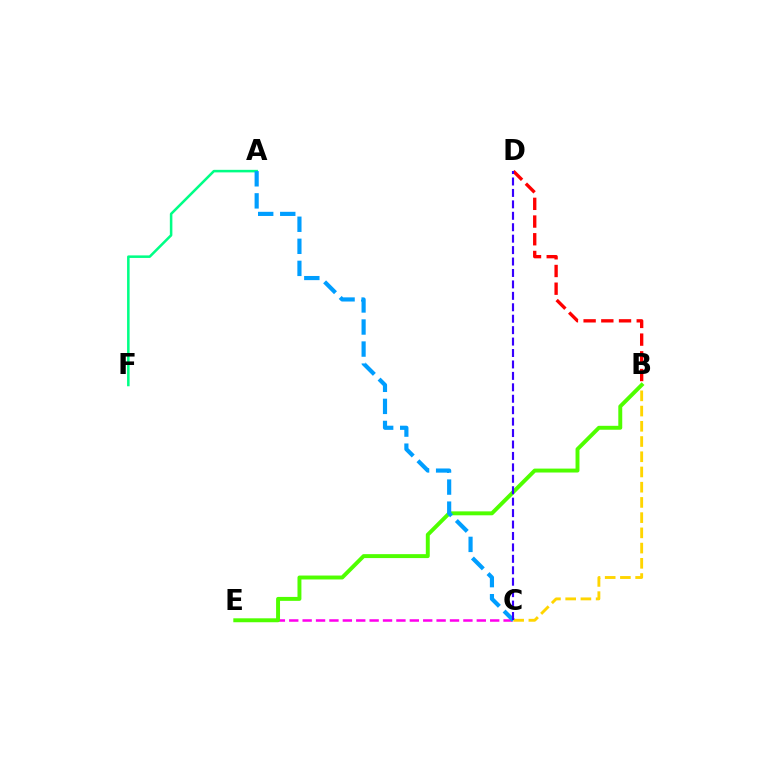{('B', 'C'): [{'color': '#ffd500', 'line_style': 'dashed', 'thickness': 2.07}], ('A', 'F'): [{'color': '#00ff86', 'line_style': 'solid', 'thickness': 1.83}], ('B', 'D'): [{'color': '#ff0000', 'line_style': 'dashed', 'thickness': 2.41}], ('C', 'E'): [{'color': '#ff00ed', 'line_style': 'dashed', 'thickness': 1.82}], ('B', 'E'): [{'color': '#4fff00', 'line_style': 'solid', 'thickness': 2.83}], ('A', 'C'): [{'color': '#009eff', 'line_style': 'dashed', 'thickness': 3.0}], ('C', 'D'): [{'color': '#3700ff', 'line_style': 'dashed', 'thickness': 1.55}]}